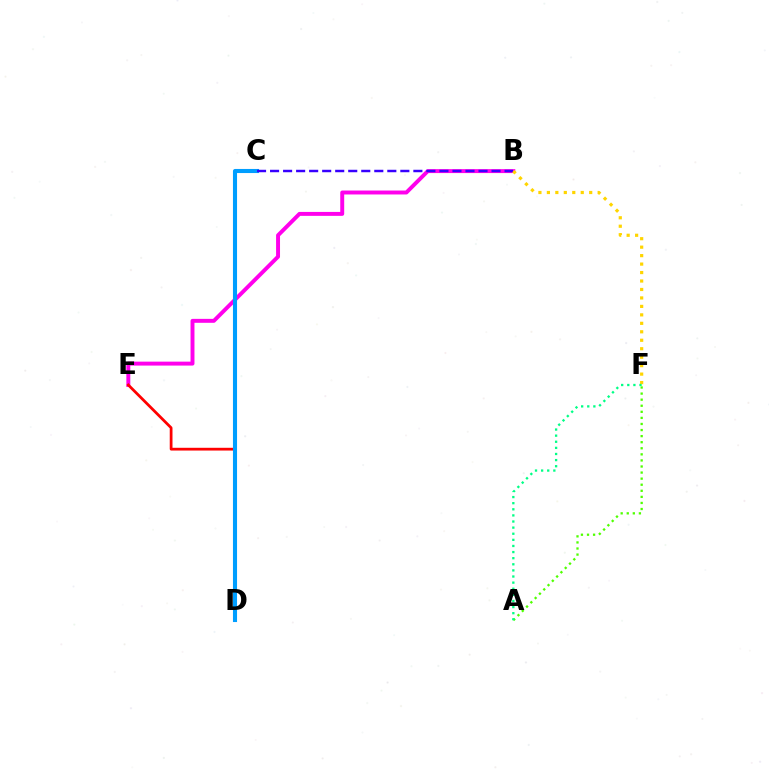{('B', 'E'): [{'color': '#ff00ed', 'line_style': 'solid', 'thickness': 2.84}], ('D', 'E'): [{'color': '#ff0000', 'line_style': 'solid', 'thickness': 1.99}], ('A', 'F'): [{'color': '#4fff00', 'line_style': 'dotted', 'thickness': 1.65}, {'color': '#00ff86', 'line_style': 'dotted', 'thickness': 1.66}], ('C', 'D'): [{'color': '#009eff', 'line_style': 'solid', 'thickness': 2.94}], ('B', 'C'): [{'color': '#3700ff', 'line_style': 'dashed', 'thickness': 1.77}], ('B', 'F'): [{'color': '#ffd500', 'line_style': 'dotted', 'thickness': 2.3}]}